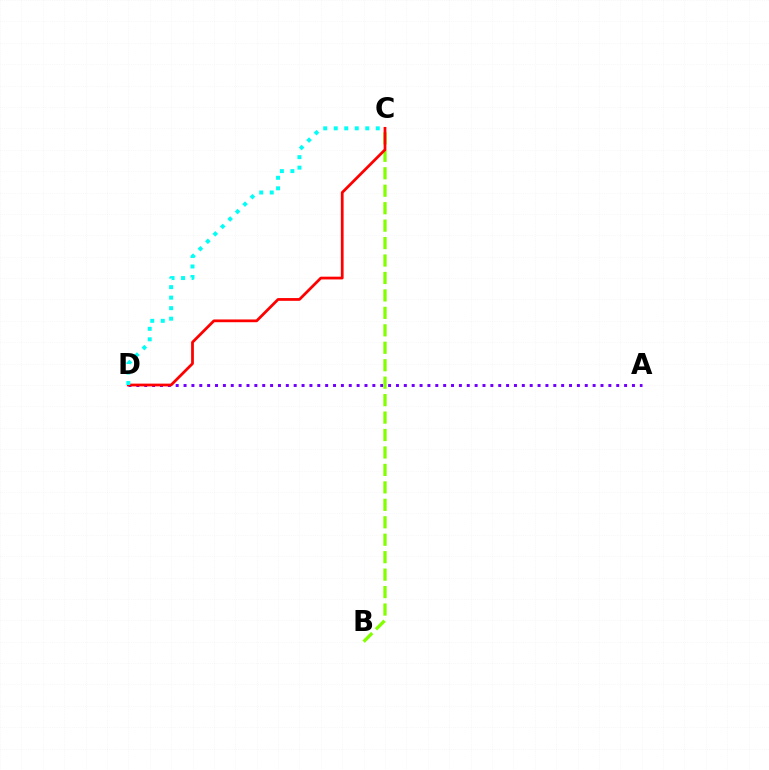{('A', 'D'): [{'color': '#7200ff', 'line_style': 'dotted', 'thickness': 2.14}], ('B', 'C'): [{'color': '#84ff00', 'line_style': 'dashed', 'thickness': 2.37}], ('C', 'D'): [{'color': '#ff0000', 'line_style': 'solid', 'thickness': 1.99}, {'color': '#00fff6', 'line_style': 'dotted', 'thickness': 2.86}]}